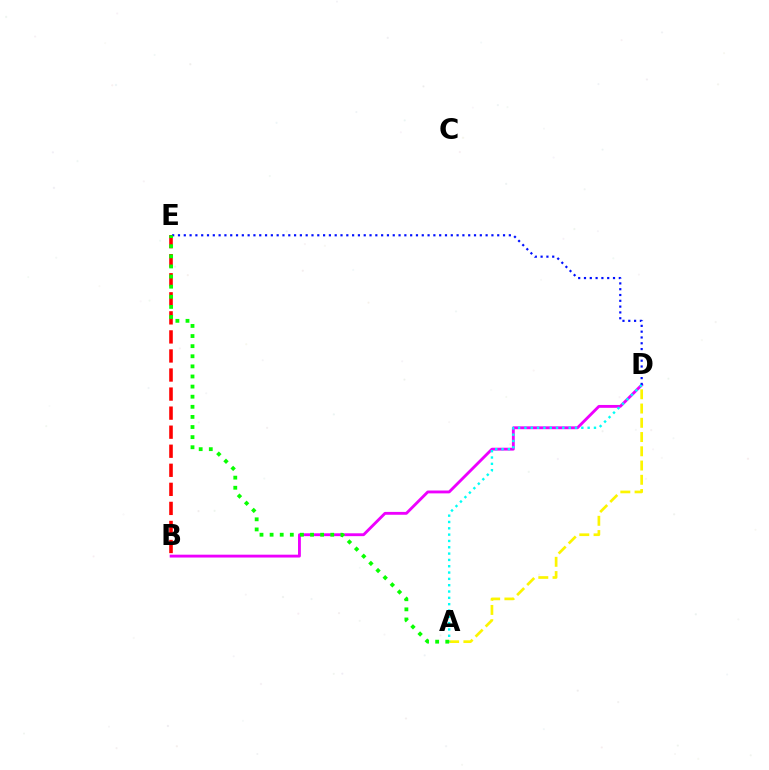{('B', 'D'): [{'color': '#ee00ff', 'line_style': 'solid', 'thickness': 2.06}], ('A', 'D'): [{'color': '#fcf500', 'line_style': 'dashed', 'thickness': 1.94}, {'color': '#00fff6', 'line_style': 'dotted', 'thickness': 1.72}], ('B', 'E'): [{'color': '#ff0000', 'line_style': 'dashed', 'thickness': 2.59}], ('D', 'E'): [{'color': '#0010ff', 'line_style': 'dotted', 'thickness': 1.58}], ('A', 'E'): [{'color': '#08ff00', 'line_style': 'dotted', 'thickness': 2.75}]}